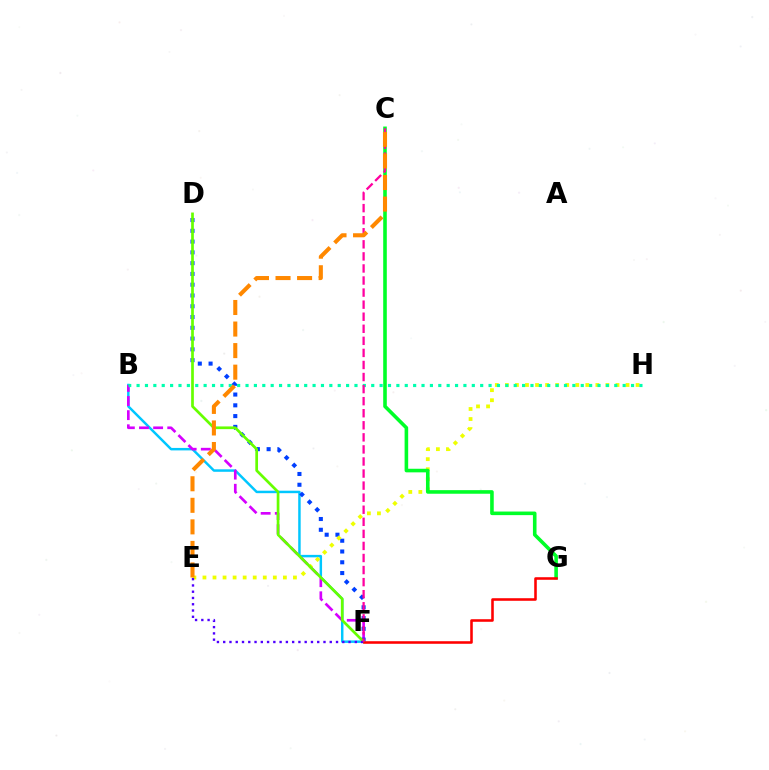{('B', 'F'): [{'color': '#00c7ff', 'line_style': 'solid', 'thickness': 1.78}, {'color': '#d600ff', 'line_style': 'dashed', 'thickness': 1.92}], ('D', 'F'): [{'color': '#003fff', 'line_style': 'dotted', 'thickness': 2.93}, {'color': '#66ff00', 'line_style': 'solid', 'thickness': 1.95}], ('E', 'H'): [{'color': '#eeff00', 'line_style': 'dotted', 'thickness': 2.73}], ('B', 'H'): [{'color': '#00ffaf', 'line_style': 'dotted', 'thickness': 2.28}], ('C', 'G'): [{'color': '#00ff27', 'line_style': 'solid', 'thickness': 2.59}], ('F', 'G'): [{'color': '#ff0000', 'line_style': 'solid', 'thickness': 1.85}], ('E', 'F'): [{'color': '#4f00ff', 'line_style': 'dotted', 'thickness': 1.7}], ('C', 'F'): [{'color': '#ff00a0', 'line_style': 'dashed', 'thickness': 1.64}], ('C', 'E'): [{'color': '#ff8800', 'line_style': 'dashed', 'thickness': 2.93}]}